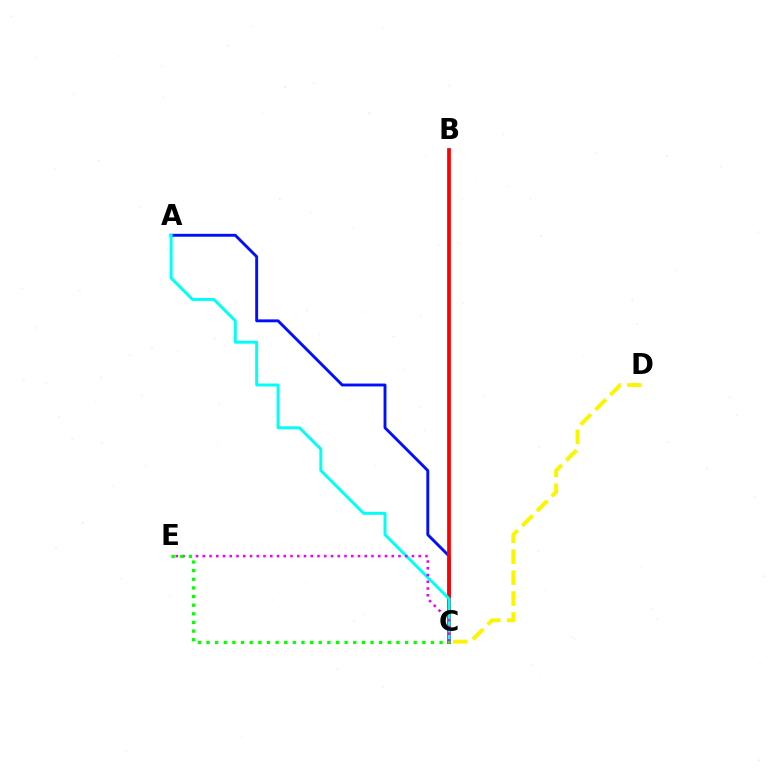{('A', 'C'): [{'color': '#0010ff', 'line_style': 'solid', 'thickness': 2.08}, {'color': '#00fff6', 'line_style': 'solid', 'thickness': 2.13}], ('B', 'C'): [{'color': '#ff0000', 'line_style': 'solid', 'thickness': 2.69}], ('C', 'D'): [{'color': '#fcf500', 'line_style': 'dashed', 'thickness': 2.84}], ('C', 'E'): [{'color': '#ee00ff', 'line_style': 'dotted', 'thickness': 1.83}, {'color': '#08ff00', 'line_style': 'dotted', 'thickness': 2.35}]}